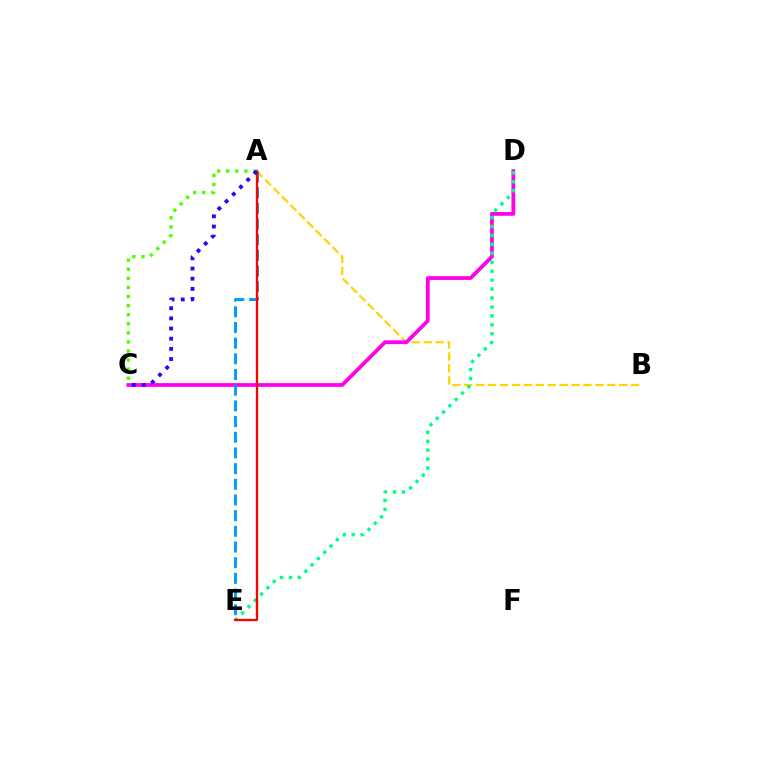{('A', 'B'): [{'color': '#ffd500', 'line_style': 'dashed', 'thickness': 1.62}], ('C', 'D'): [{'color': '#ff00ed', 'line_style': 'solid', 'thickness': 2.71}], ('A', 'E'): [{'color': '#009eff', 'line_style': 'dashed', 'thickness': 2.13}, {'color': '#ff0000', 'line_style': 'solid', 'thickness': 1.67}], ('D', 'E'): [{'color': '#00ff86', 'line_style': 'dotted', 'thickness': 2.43}], ('A', 'C'): [{'color': '#4fff00', 'line_style': 'dotted', 'thickness': 2.47}, {'color': '#3700ff', 'line_style': 'dotted', 'thickness': 2.76}]}